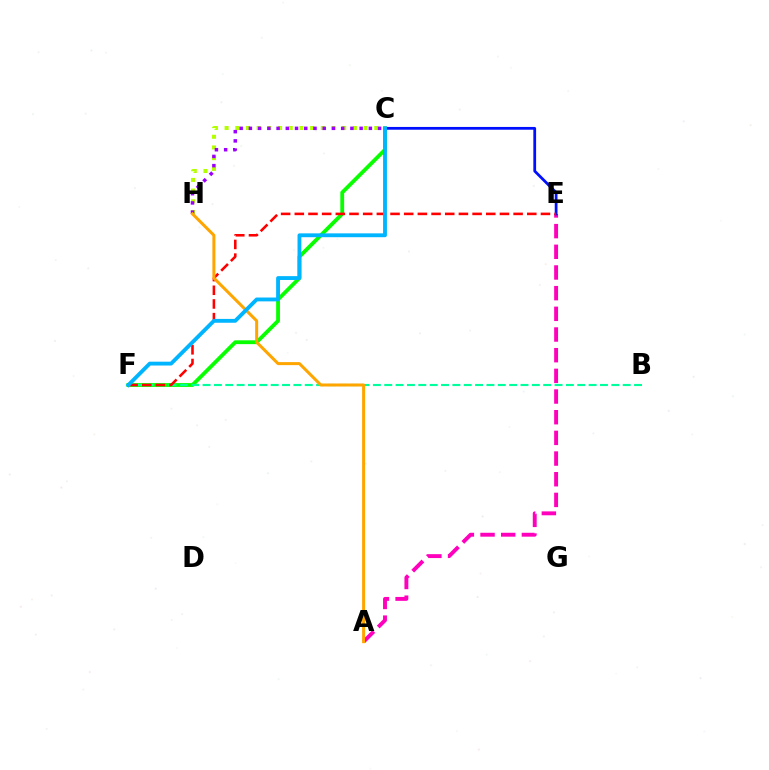{('C', 'H'): [{'color': '#b3ff00', 'line_style': 'dotted', 'thickness': 2.9}, {'color': '#9b00ff', 'line_style': 'dotted', 'thickness': 2.51}], ('C', 'F'): [{'color': '#08ff00', 'line_style': 'solid', 'thickness': 2.75}, {'color': '#00b5ff', 'line_style': 'solid', 'thickness': 2.77}], ('A', 'E'): [{'color': '#ff00bd', 'line_style': 'dashed', 'thickness': 2.81}], ('C', 'E'): [{'color': '#0010ff', 'line_style': 'solid', 'thickness': 1.99}], ('B', 'F'): [{'color': '#00ff9d', 'line_style': 'dashed', 'thickness': 1.54}], ('E', 'F'): [{'color': '#ff0000', 'line_style': 'dashed', 'thickness': 1.86}], ('A', 'H'): [{'color': '#ffa500', 'line_style': 'solid', 'thickness': 2.16}]}